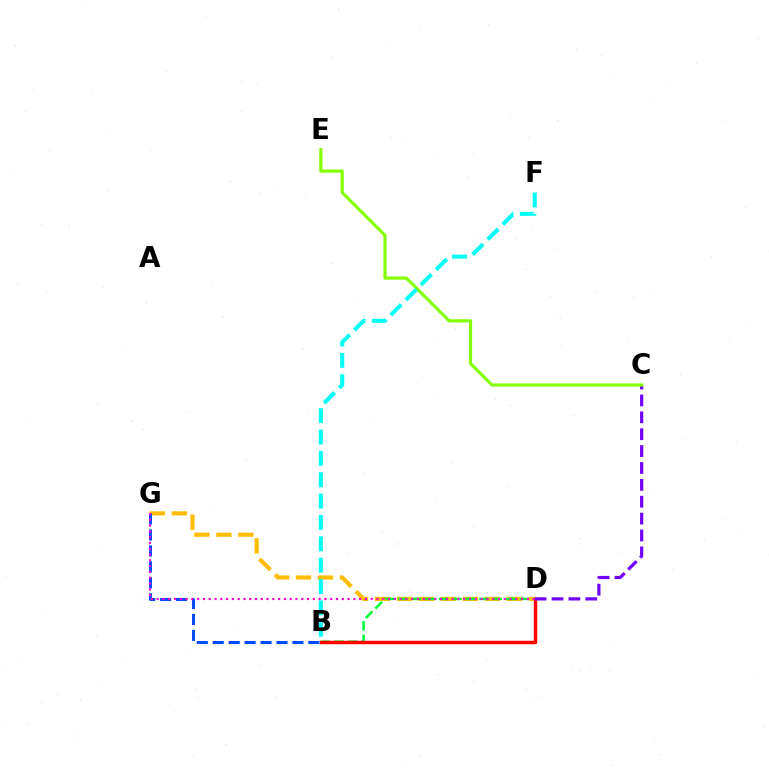{('D', 'G'): [{'color': '#ffbd00', 'line_style': 'dashed', 'thickness': 2.98}, {'color': '#ff00cf', 'line_style': 'dotted', 'thickness': 1.57}], ('B', 'D'): [{'color': '#00ff39', 'line_style': 'dashed', 'thickness': 1.83}, {'color': '#ff0000', 'line_style': 'solid', 'thickness': 2.5}], ('B', 'G'): [{'color': '#004bff', 'line_style': 'dashed', 'thickness': 2.16}], ('C', 'D'): [{'color': '#7200ff', 'line_style': 'dashed', 'thickness': 2.29}], ('C', 'E'): [{'color': '#84ff00', 'line_style': 'solid', 'thickness': 2.28}], ('B', 'F'): [{'color': '#00fff6', 'line_style': 'dashed', 'thickness': 2.9}]}